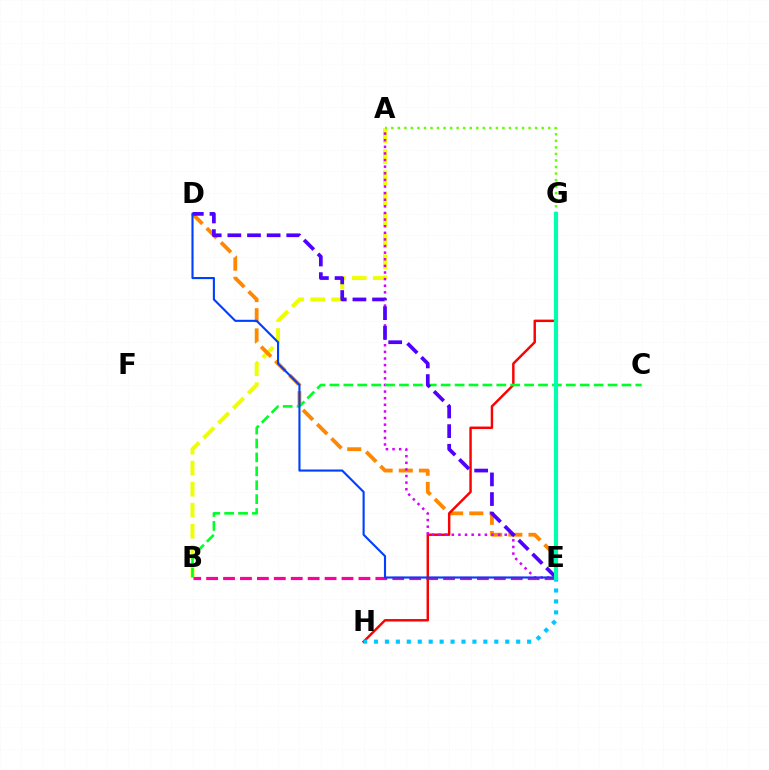{('A', 'B'): [{'color': '#eeff00', 'line_style': 'dashed', 'thickness': 2.85}], ('D', 'E'): [{'color': '#ff8800', 'line_style': 'dashed', 'thickness': 2.74}, {'color': '#4f00ff', 'line_style': 'dashed', 'thickness': 2.67}, {'color': '#003fff', 'line_style': 'solid', 'thickness': 1.52}], ('B', 'E'): [{'color': '#ff00a0', 'line_style': 'dashed', 'thickness': 2.3}], ('G', 'H'): [{'color': '#ff0000', 'line_style': 'solid', 'thickness': 1.76}], ('E', 'H'): [{'color': '#00c7ff', 'line_style': 'dotted', 'thickness': 2.97}], ('A', 'E'): [{'color': '#d600ff', 'line_style': 'dotted', 'thickness': 1.8}], ('B', 'C'): [{'color': '#00ff27', 'line_style': 'dashed', 'thickness': 1.89}], ('A', 'G'): [{'color': '#66ff00', 'line_style': 'dotted', 'thickness': 1.78}], ('E', 'G'): [{'color': '#00ffaf', 'line_style': 'solid', 'thickness': 2.98}]}